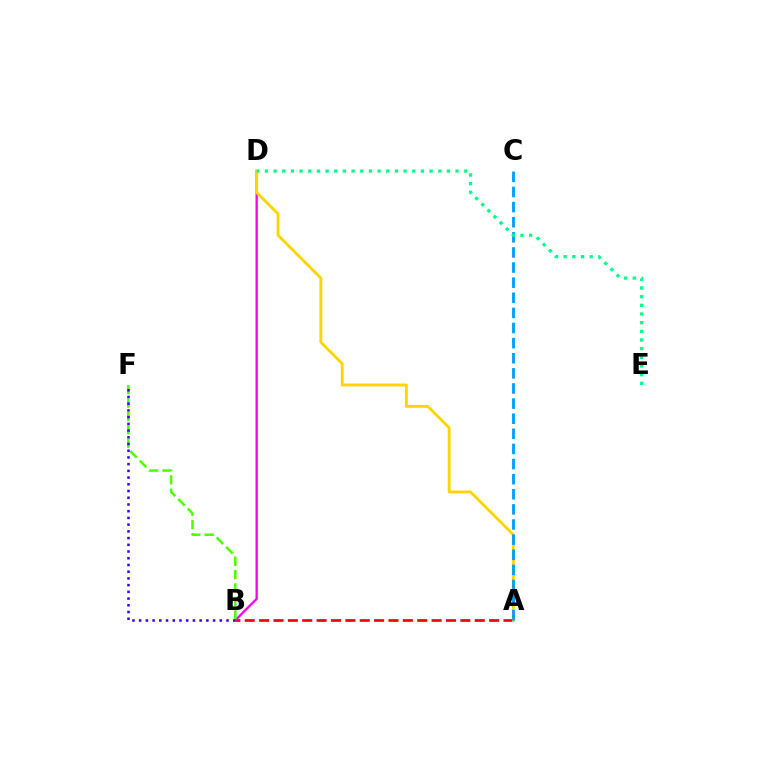{('A', 'B'): [{'color': '#ff0000', 'line_style': 'dashed', 'thickness': 1.95}], ('B', 'D'): [{'color': '#ff00ed', 'line_style': 'solid', 'thickness': 1.69}], ('A', 'D'): [{'color': '#ffd500', 'line_style': 'solid', 'thickness': 2.06}], ('B', 'F'): [{'color': '#4fff00', 'line_style': 'dashed', 'thickness': 1.82}, {'color': '#3700ff', 'line_style': 'dotted', 'thickness': 1.83}], ('A', 'C'): [{'color': '#009eff', 'line_style': 'dashed', 'thickness': 2.05}], ('D', 'E'): [{'color': '#00ff86', 'line_style': 'dotted', 'thickness': 2.35}]}